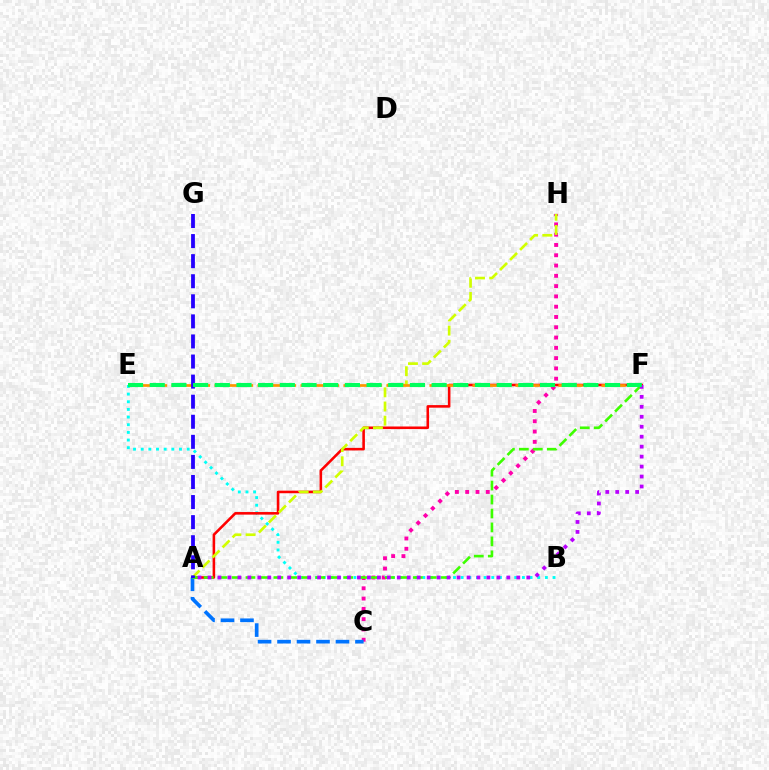{('B', 'E'): [{'color': '#00fff6', 'line_style': 'dotted', 'thickness': 2.08}], ('C', 'H'): [{'color': '#ff00ac', 'line_style': 'dotted', 'thickness': 2.79}], ('A', 'F'): [{'color': '#ff0000', 'line_style': 'solid', 'thickness': 1.86}, {'color': '#3dff00', 'line_style': 'dashed', 'thickness': 1.9}, {'color': '#b900ff', 'line_style': 'dotted', 'thickness': 2.71}], ('A', 'H'): [{'color': '#d1ff00', 'line_style': 'dashed', 'thickness': 1.92}], ('E', 'F'): [{'color': '#ff9400', 'line_style': 'dashed', 'thickness': 1.95}, {'color': '#00ff5c', 'line_style': 'dashed', 'thickness': 2.95}], ('A', 'C'): [{'color': '#0074ff', 'line_style': 'dashed', 'thickness': 2.65}], ('A', 'G'): [{'color': '#2500ff', 'line_style': 'dashed', 'thickness': 2.73}]}